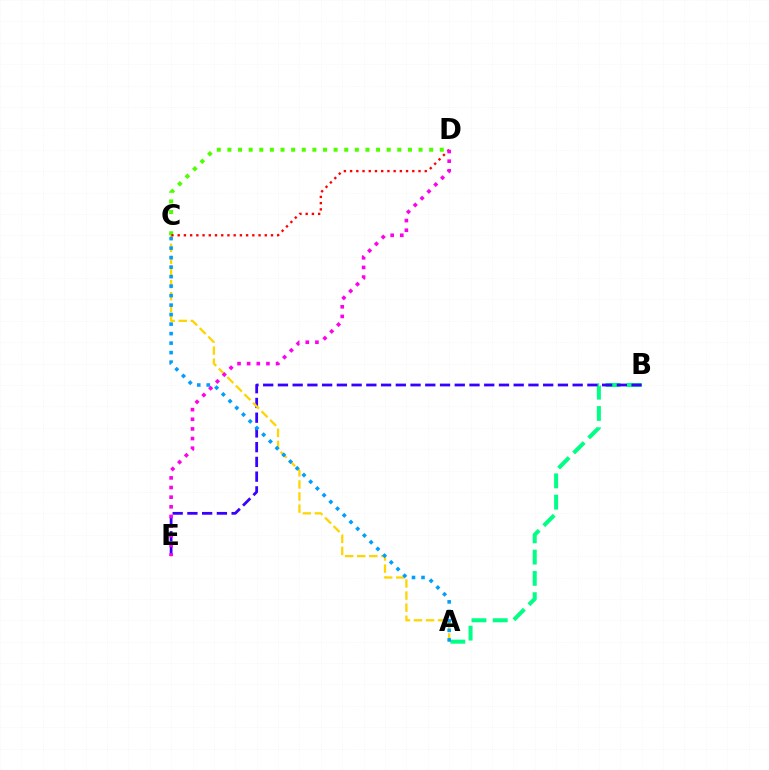{('A', 'B'): [{'color': '#00ff86', 'line_style': 'dashed', 'thickness': 2.89}], ('B', 'E'): [{'color': '#3700ff', 'line_style': 'dashed', 'thickness': 2.0}], ('A', 'C'): [{'color': '#ffd500', 'line_style': 'dashed', 'thickness': 1.64}, {'color': '#009eff', 'line_style': 'dotted', 'thickness': 2.58}], ('C', 'D'): [{'color': '#4fff00', 'line_style': 'dotted', 'thickness': 2.88}, {'color': '#ff0000', 'line_style': 'dotted', 'thickness': 1.69}], ('D', 'E'): [{'color': '#ff00ed', 'line_style': 'dotted', 'thickness': 2.62}]}